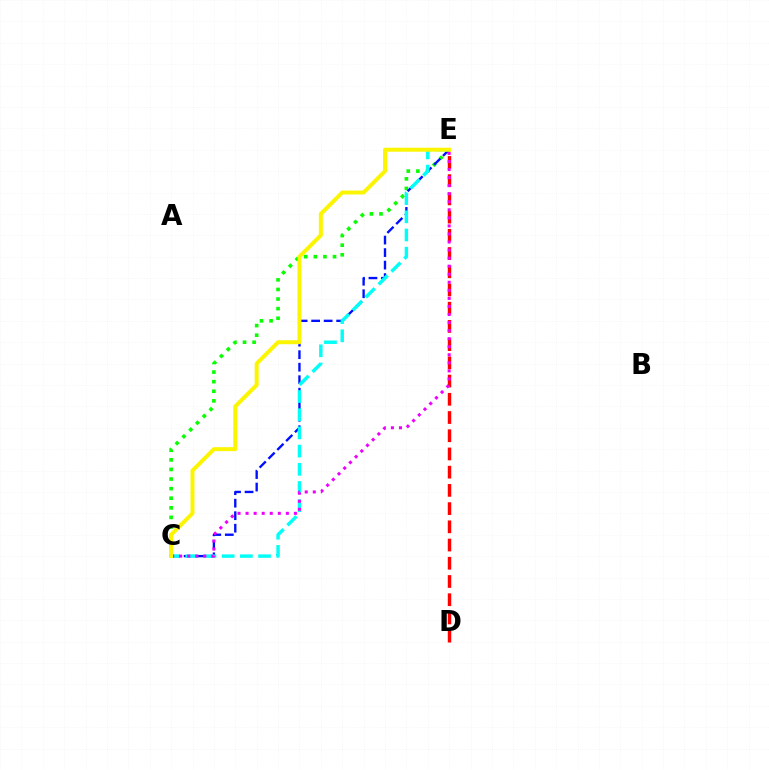{('C', 'E'): [{'color': '#08ff00', 'line_style': 'dotted', 'thickness': 2.61}, {'color': '#0010ff', 'line_style': 'dashed', 'thickness': 1.7}, {'color': '#00fff6', 'line_style': 'dashed', 'thickness': 2.47}, {'color': '#ee00ff', 'line_style': 'dotted', 'thickness': 2.19}, {'color': '#fcf500', 'line_style': 'solid', 'thickness': 2.86}], ('D', 'E'): [{'color': '#ff0000', 'line_style': 'dashed', 'thickness': 2.48}]}